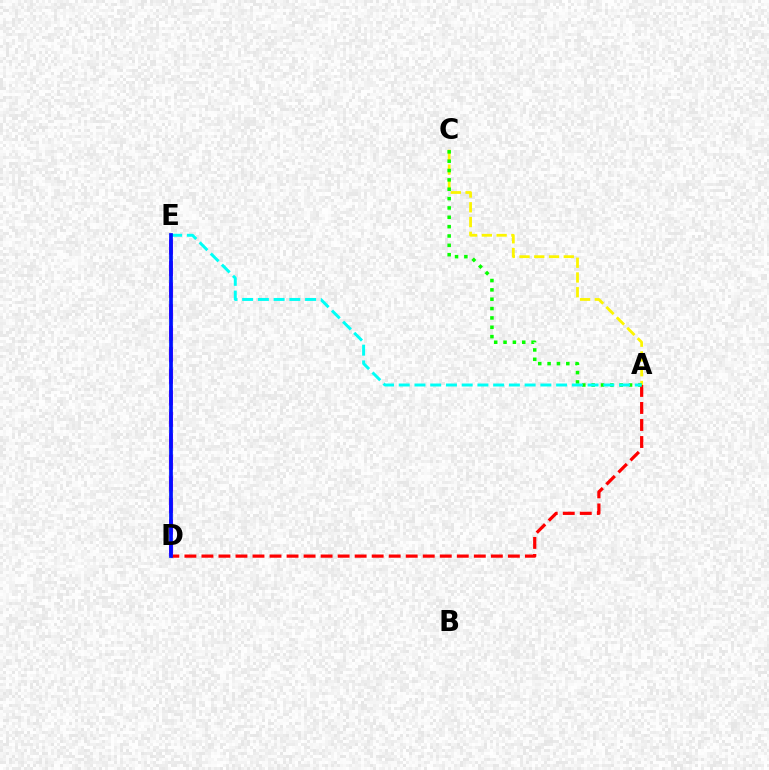{('A', 'D'): [{'color': '#ff0000', 'line_style': 'dashed', 'thickness': 2.31}], ('A', 'C'): [{'color': '#fcf500', 'line_style': 'dashed', 'thickness': 2.01}, {'color': '#08ff00', 'line_style': 'dotted', 'thickness': 2.54}], ('D', 'E'): [{'color': '#ee00ff', 'line_style': 'dashed', 'thickness': 2.93}, {'color': '#0010ff', 'line_style': 'solid', 'thickness': 2.68}], ('A', 'E'): [{'color': '#00fff6', 'line_style': 'dashed', 'thickness': 2.14}]}